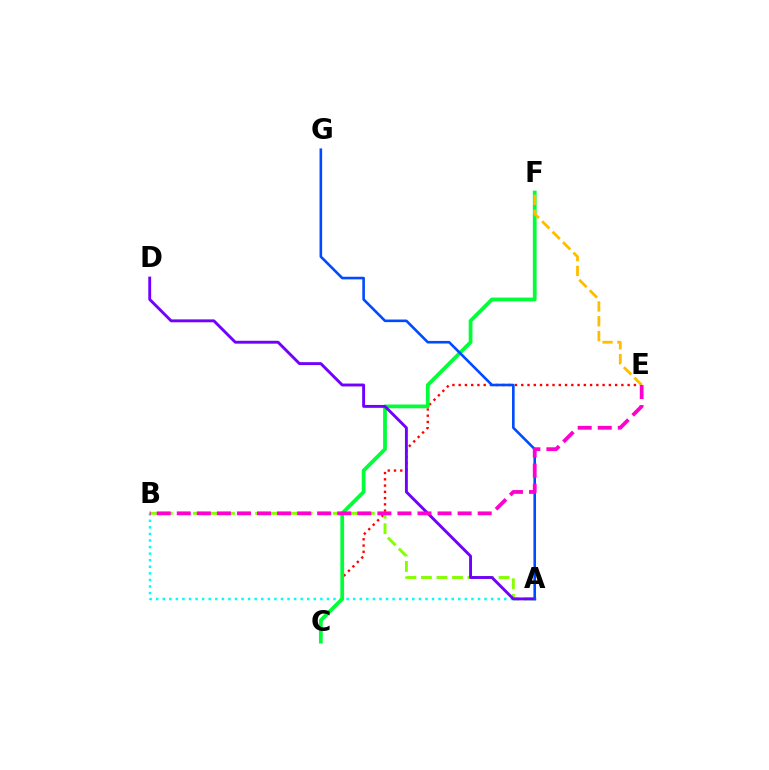{('A', 'B'): [{'color': '#00fff6', 'line_style': 'dotted', 'thickness': 1.78}, {'color': '#84ff00', 'line_style': 'dashed', 'thickness': 2.11}], ('C', 'E'): [{'color': '#ff0000', 'line_style': 'dotted', 'thickness': 1.7}], ('C', 'F'): [{'color': '#00ff39', 'line_style': 'solid', 'thickness': 2.71}], ('E', 'F'): [{'color': '#ffbd00', 'line_style': 'dashed', 'thickness': 2.01}], ('A', 'D'): [{'color': '#7200ff', 'line_style': 'solid', 'thickness': 2.08}], ('A', 'G'): [{'color': '#004bff', 'line_style': 'solid', 'thickness': 1.88}], ('B', 'E'): [{'color': '#ff00cf', 'line_style': 'dashed', 'thickness': 2.73}]}